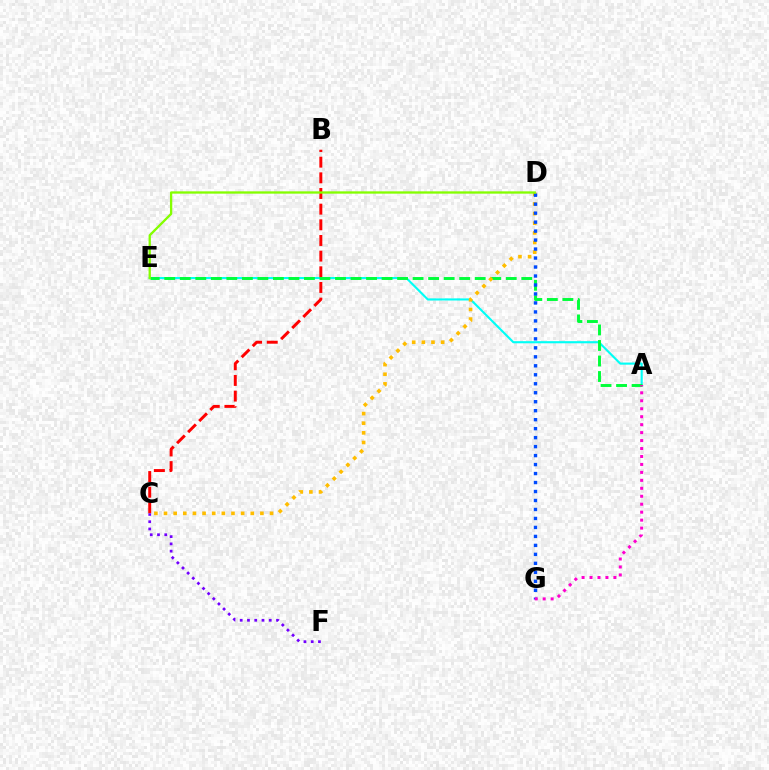{('A', 'E'): [{'color': '#00fff6', 'line_style': 'solid', 'thickness': 1.53}, {'color': '#00ff39', 'line_style': 'dashed', 'thickness': 2.11}], ('B', 'C'): [{'color': '#ff0000', 'line_style': 'dashed', 'thickness': 2.13}], ('C', 'D'): [{'color': '#ffbd00', 'line_style': 'dotted', 'thickness': 2.62}], ('D', 'G'): [{'color': '#004bff', 'line_style': 'dotted', 'thickness': 2.44}], ('D', 'E'): [{'color': '#84ff00', 'line_style': 'solid', 'thickness': 1.67}], ('C', 'F'): [{'color': '#7200ff', 'line_style': 'dotted', 'thickness': 1.97}], ('A', 'G'): [{'color': '#ff00cf', 'line_style': 'dotted', 'thickness': 2.16}]}